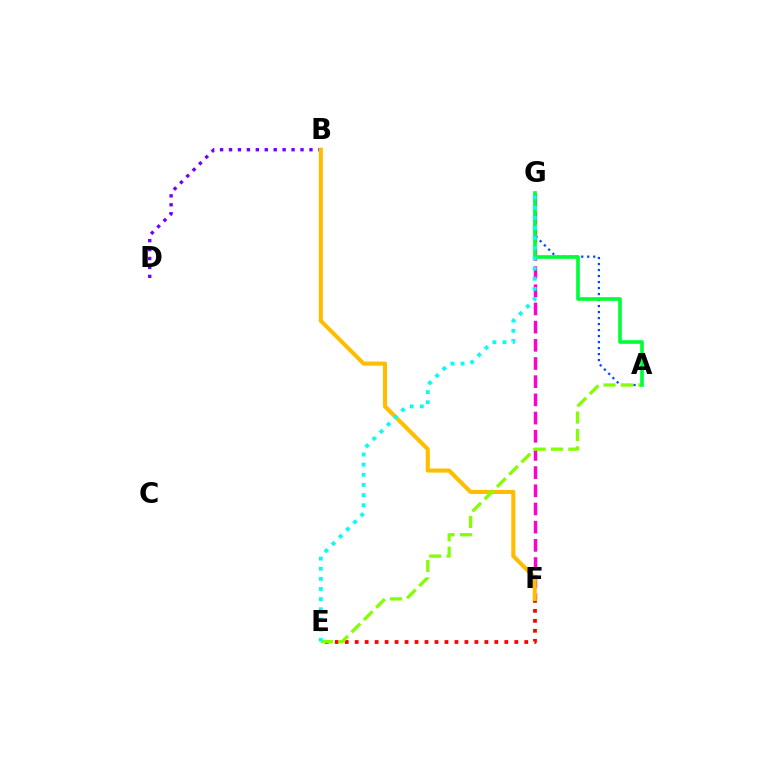{('E', 'F'): [{'color': '#ff0000', 'line_style': 'dotted', 'thickness': 2.71}], ('A', 'G'): [{'color': '#004bff', 'line_style': 'dotted', 'thickness': 1.63}, {'color': '#00ff39', 'line_style': 'solid', 'thickness': 2.63}], ('F', 'G'): [{'color': '#ff00cf', 'line_style': 'dashed', 'thickness': 2.47}], ('B', 'D'): [{'color': '#7200ff', 'line_style': 'dotted', 'thickness': 2.43}], ('B', 'F'): [{'color': '#ffbd00', 'line_style': 'solid', 'thickness': 2.95}], ('A', 'E'): [{'color': '#84ff00', 'line_style': 'dashed', 'thickness': 2.36}], ('E', 'G'): [{'color': '#00fff6', 'line_style': 'dotted', 'thickness': 2.76}]}